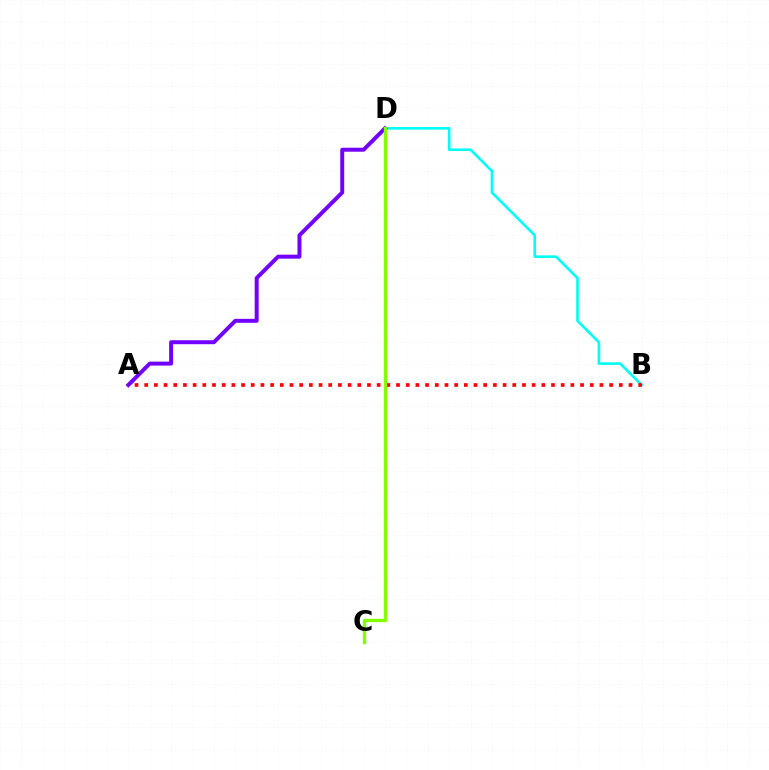{('B', 'D'): [{'color': '#00fff6', 'line_style': 'solid', 'thickness': 1.88}], ('A', 'B'): [{'color': '#ff0000', 'line_style': 'dotted', 'thickness': 2.63}], ('A', 'D'): [{'color': '#7200ff', 'line_style': 'solid', 'thickness': 2.86}], ('C', 'D'): [{'color': '#84ff00', 'line_style': 'solid', 'thickness': 2.44}]}